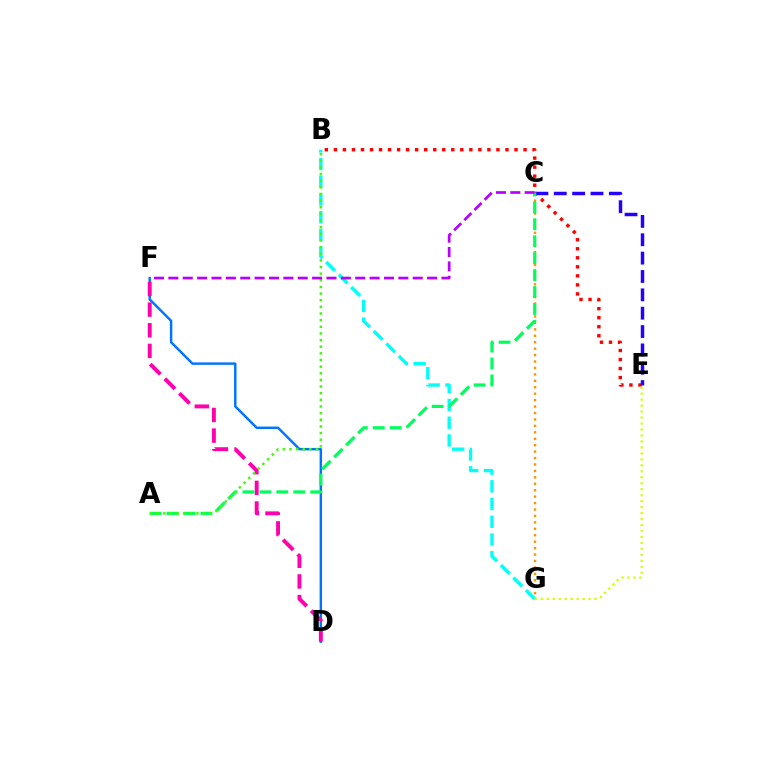{('C', 'G'): [{'color': '#ff9400', 'line_style': 'dotted', 'thickness': 1.75}], ('B', 'G'): [{'color': '#00fff6', 'line_style': 'dashed', 'thickness': 2.41}], ('D', 'F'): [{'color': '#0074ff', 'line_style': 'solid', 'thickness': 1.76}, {'color': '#ff00ac', 'line_style': 'dashed', 'thickness': 2.8}], ('B', 'E'): [{'color': '#ff0000', 'line_style': 'dotted', 'thickness': 2.45}], ('C', 'E'): [{'color': '#2500ff', 'line_style': 'dashed', 'thickness': 2.49}], ('A', 'C'): [{'color': '#00ff5c', 'line_style': 'dashed', 'thickness': 2.3}], ('A', 'B'): [{'color': '#3dff00', 'line_style': 'dotted', 'thickness': 1.8}], ('E', 'G'): [{'color': '#d1ff00', 'line_style': 'dotted', 'thickness': 1.62}], ('C', 'F'): [{'color': '#b900ff', 'line_style': 'dashed', 'thickness': 1.95}]}